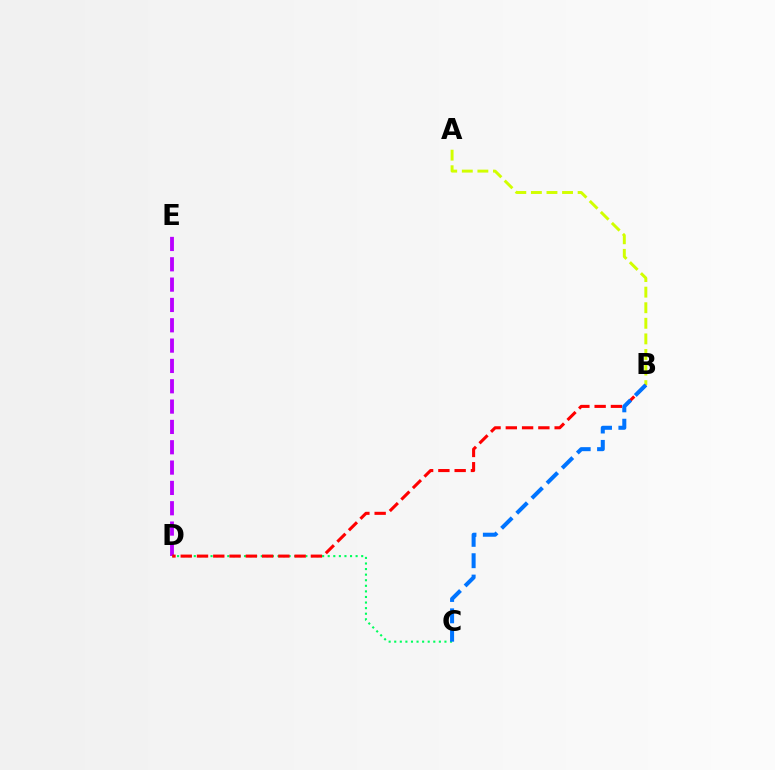{('D', 'E'): [{'color': '#b900ff', 'line_style': 'dashed', 'thickness': 2.76}], ('A', 'B'): [{'color': '#d1ff00', 'line_style': 'dashed', 'thickness': 2.12}], ('C', 'D'): [{'color': '#00ff5c', 'line_style': 'dotted', 'thickness': 1.52}], ('B', 'D'): [{'color': '#ff0000', 'line_style': 'dashed', 'thickness': 2.21}], ('B', 'C'): [{'color': '#0074ff', 'line_style': 'dashed', 'thickness': 2.9}]}